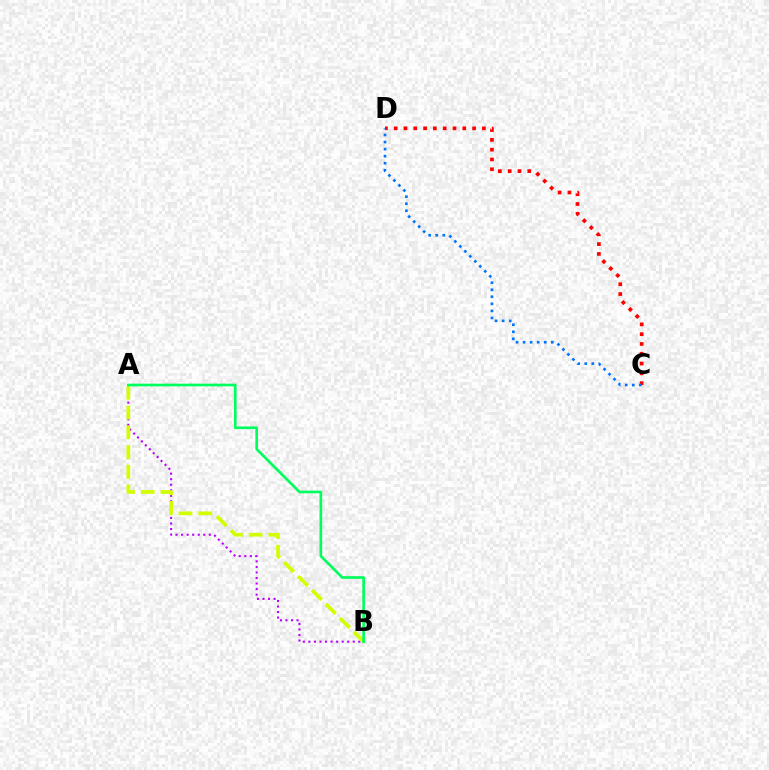{('A', 'B'): [{'color': '#b900ff', 'line_style': 'dotted', 'thickness': 1.51}, {'color': '#d1ff00', 'line_style': 'dashed', 'thickness': 2.68}, {'color': '#00ff5c', 'line_style': 'solid', 'thickness': 1.92}], ('C', 'D'): [{'color': '#ff0000', 'line_style': 'dotted', 'thickness': 2.66}, {'color': '#0074ff', 'line_style': 'dotted', 'thickness': 1.92}]}